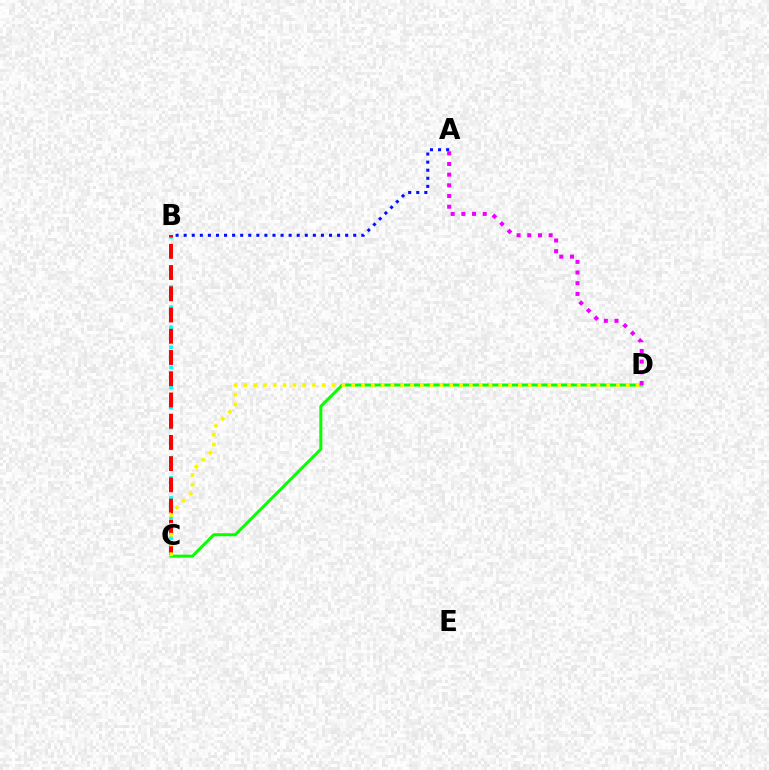{('B', 'C'): [{'color': '#00fff6', 'line_style': 'dotted', 'thickness': 2.73}, {'color': '#ff0000', 'line_style': 'dashed', 'thickness': 2.88}], ('A', 'B'): [{'color': '#0010ff', 'line_style': 'dotted', 'thickness': 2.19}], ('C', 'D'): [{'color': '#08ff00', 'line_style': 'solid', 'thickness': 2.16}, {'color': '#fcf500', 'line_style': 'dotted', 'thickness': 2.66}], ('A', 'D'): [{'color': '#ee00ff', 'line_style': 'dotted', 'thickness': 2.9}]}